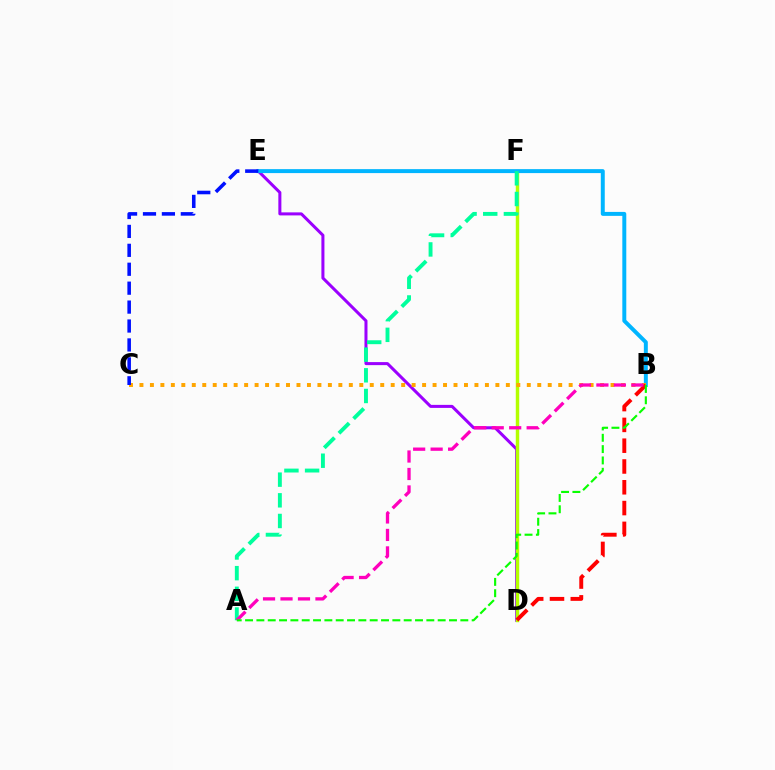{('D', 'E'): [{'color': '#9b00ff', 'line_style': 'solid', 'thickness': 2.18}], ('D', 'F'): [{'color': '#b3ff00', 'line_style': 'solid', 'thickness': 2.47}], ('B', 'E'): [{'color': '#00b5ff', 'line_style': 'solid', 'thickness': 2.85}], ('B', 'C'): [{'color': '#ffa500', 'line_style': 'dotted', 'thickness': 2.84}], ('A', 'F'): [{'color': '#00ff9d', 'line_style': 'dashed', 'thickness': 2.81}], ('B', 'D'): [{'color': '#ff0000', 'line_style': 'dashed', 'thickness': 2.82}], ('A', 'B'): [{'color': '#ff00bd', 'line_style': 'dashed', 'thickness': 2.37}, {'color': '#08ff00', 'line_style': 'dashed', 'thickness': 1.54}], ('C', 'E'): [{'color': '#0010ff', 'line_style': 'dashed', 'thickness': 2.57}]}